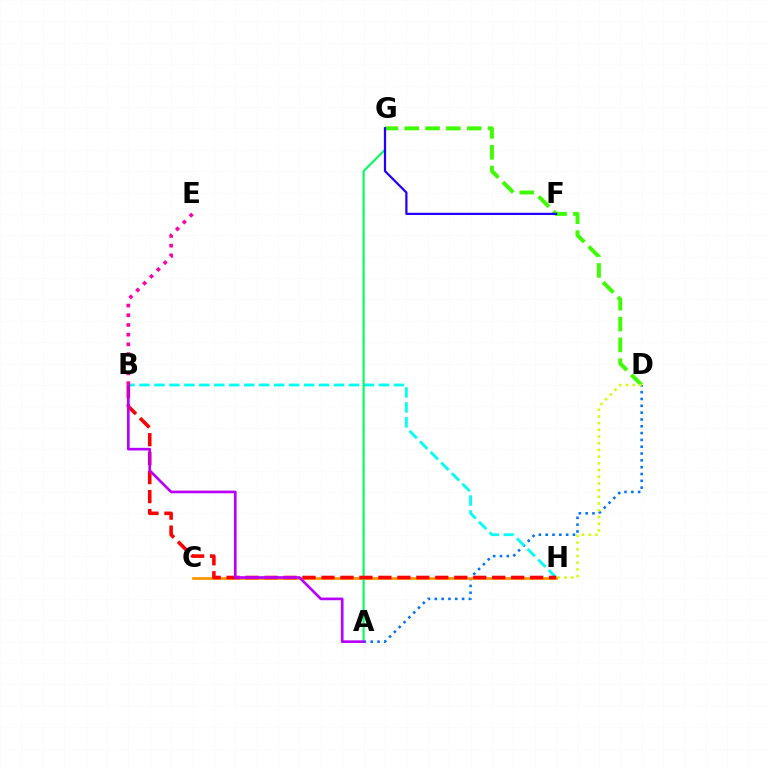{('A', 'D'): [{'color': '#0074ff', 'line_style': 'dotted', 'thickness': 1.85}], ('B', 'H'): [{'color': '#00fff6', 'line_style': 'dashed', 'thickness': 2.03}, {'color': '#ff0000', 'line_style': 'dashed', 'thickness': 2.58}], ('D', 'G'): [{'color': '#3dff00', 'line_style': 'dashed', 'thickness': 2.83}], ('D', 'H'): [{'color': '#d1ff00', 'line_style': 'dotted', 'thickness': 1.82}], ('C', 'H'): [{'color': '#ff9400', 'line_style': 'solid', 'thickness': 1.96}], ('A', 'G'): [{'color': '#00ff5c', 'line_style': 'solid', 'thickness': 1.51}], ('A', 'B'): [{'color': '#b900ff', 'line_style': 'solid', 'thickness': 1.92}], ('F', 'G'): [{'color': '#2500ff', 'line_style': 'solid', 'thickness': 1.61}], ('B', 'E'): [{'color': '#ff00ac', 'line_style': 'dotted', 'thickness': 2.64}]}